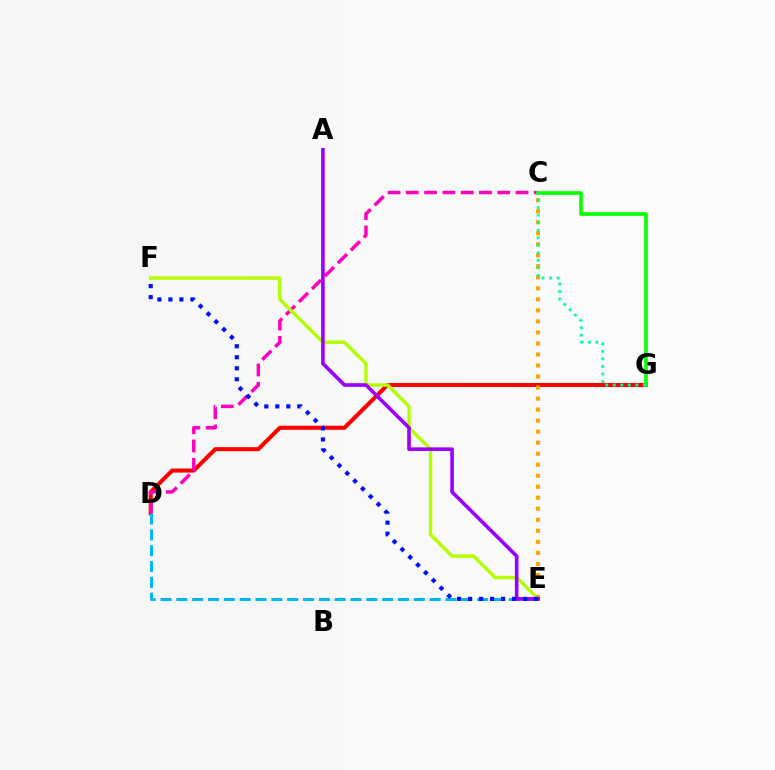{('D', 'G'): [{'color': '#ff0000', 'line_style': 'solid', 'thickness': 2.92}], ('C', 'D'): [{'color': '#ff00bd', 'line_style': 'dashed', 'thickness': 2.48}], ('E', 'F'): [{'color': '#b3ff00', 'line_style': 'solid', 'thickness': 2.47}, {'color': '#0010ff', 'line_style': 'dotted', 'thickness': 2.99}], ('D', 'E'): [{'color': '#00b5ff', 'line_style': 'dashed', 'thickness': 2.15}], ('C', 'E'): [{'color': '#ffa500', 'line_style': 'dotted', 'thickness': 2.99}], ('C', 'G'): [{'color': '#08ff00', 'line_style': 'solid', 'thickness': 2.63}, {'color': '#00ff9d', 'line_style': 'dotted', 'thickness': 2.05}], ('A', 'E'): [{'color': '#9b00ff', 'line_style': 'solid', 'thickness': 2.6}]}